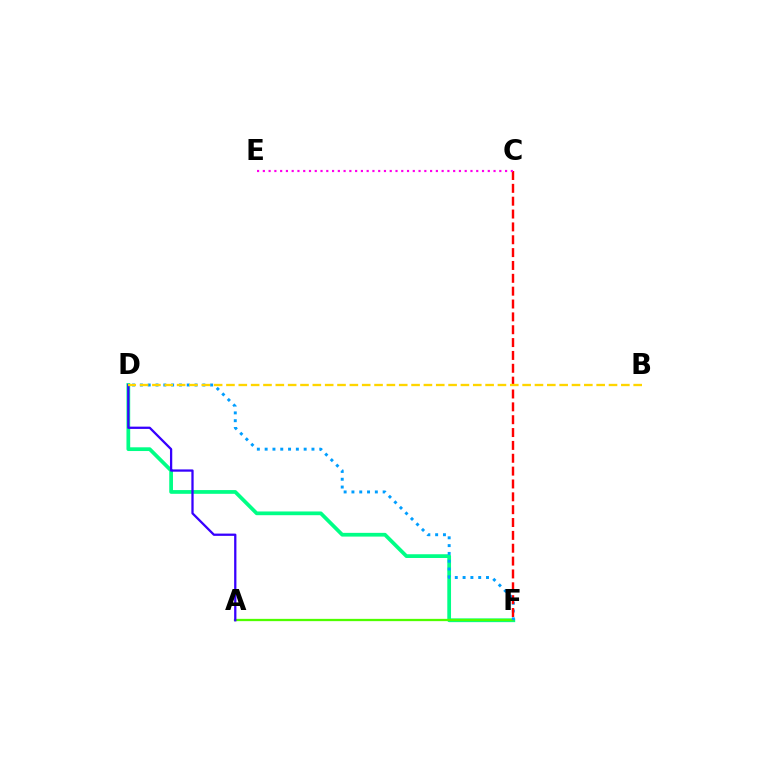{('D', 'F'): [{'color': '#00ff86', 'line_style': 'solid', 'thickness': 2.69}, {'color': '#009eff', 'line_style': 'dotted', 'thickness': 2.12}], ('A', 'F'): [{'color': '#4fff00', 'line_style': 'solid', 'thickness': 1.65}], ('C', 'F'): [{'color': '#ff0000', 'line_style': 'dashed', 'thickness': 1.75}], ('A', 'D'): [{'color': '#3700ff', 'line_style': 'solid', 'thickness': 1.64}], ('C', 'E'): [{'color': '#ff00ed', 'line_style': 'dotted', 'thickness': 1.57}], ('B', 'D'): [{'color': '#ffd500', 'line_style': 'dashed', 'thickness': 1.68}]}